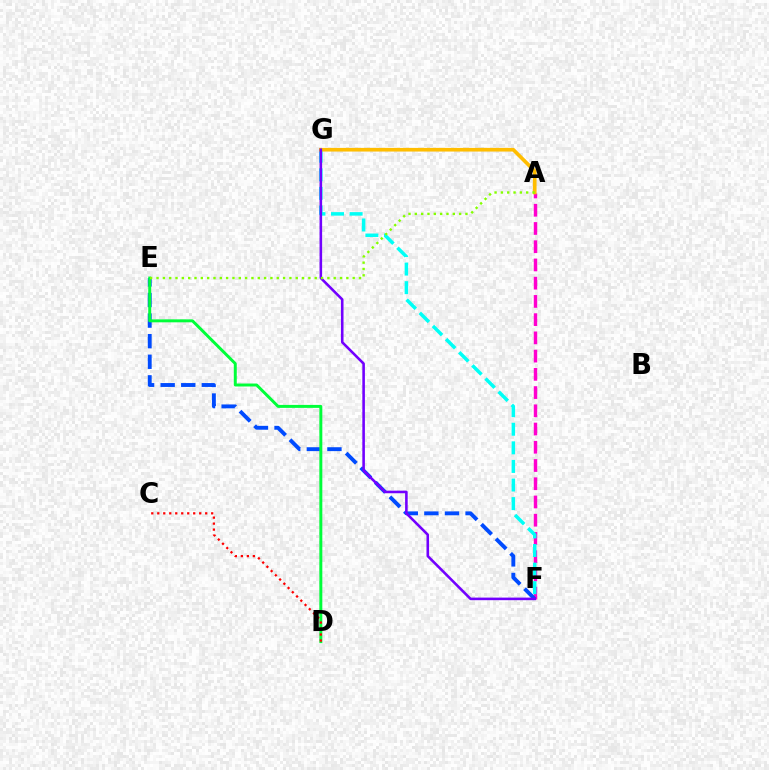{('A', 'F'): [{'color': '#ff00cf', 'line_style': 'dashed', 'thickness': 2.48}], ('E', 'F'): [{'color': '#004bff', 'line_style': 'dashed', 'thickness': 2.8}], ('F', 'G'): [{'color': '#00fff6', 'line_style': 'dashed', 'thickness': 2.53}, {'color': '#7200ff', 'line_style': 'solid', 'thickness': 1.86}], ('D', 'E'): [{'color': '#00ff39', 'line_style': 'solid', 'thickness': 2.13}], ('A', 'G'): [{'color': '#ffbd00', 'line_style': 'solid', 'thickness': 2.63}], ('C', 'D'): [{'color': '#ff0000', 'line_style': 'dotted', 'thickness': 1.63}], ('A', 'E'): [{'color': '#84ff00', 'line_style': 'dotted', 'thickness': 1.72}]}